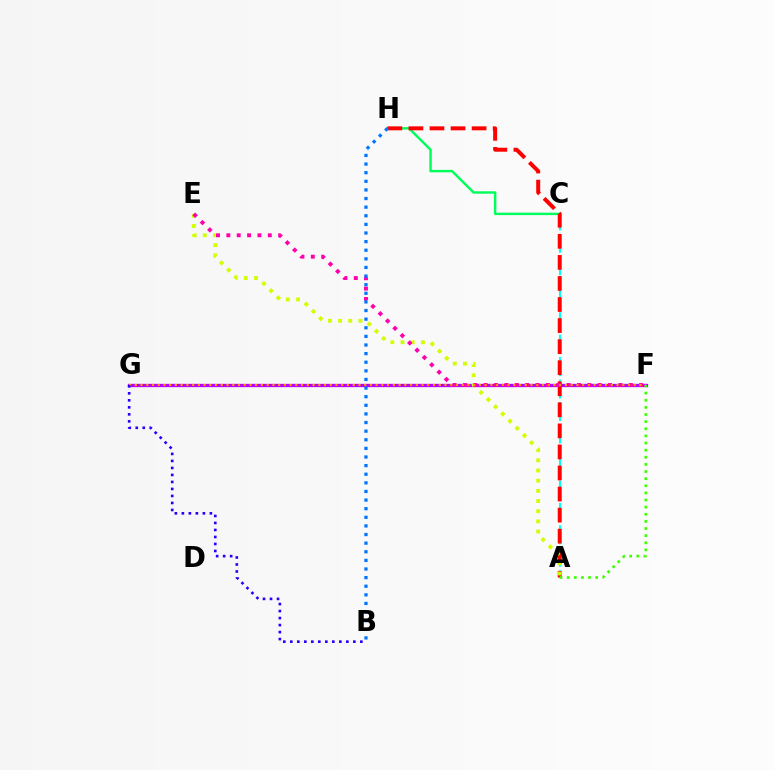{('A', 'C'): [{'color': '#00fff6', 'line_style': 'dashed', 'thickness': 1.52}], ('C', 'H'): [{'color': '#00ff5c', 'line_style': 'solid', 'thickness': 1.76}], ('F', 'G'): [{'color': '#b900ff', 'line_style': 'solid', 'thickness': 2.38}, {'color': '#ff9400', 'line_style': 'dotted', 'thickness': 1.56}], ('A', 'H'): [{'color': '#ff0000', 'line_style': 'dashed', 'thickness': 2.86}], ('A', 'E'): [{'color': '#d1ff00', 'line_style': 'dotted', 'thickness': 2.76}], ('E', 'F'): [{'color': '#ff00ac', 'line_style': 'dotted', 'thickness': 2.82}], ('B', 'G'): [{'color': '#2500ff', 'line_style': 'dotted', 'thickness': 1.9}], ('A', 'F'): [{'color': '#3dff00', 'line_style': 'dotted', 'thickness': 1.94}], ('B', 'H'): [{'color': '#0074ff', 'line_style': 'dotted', 'thickness': 2.34}]}